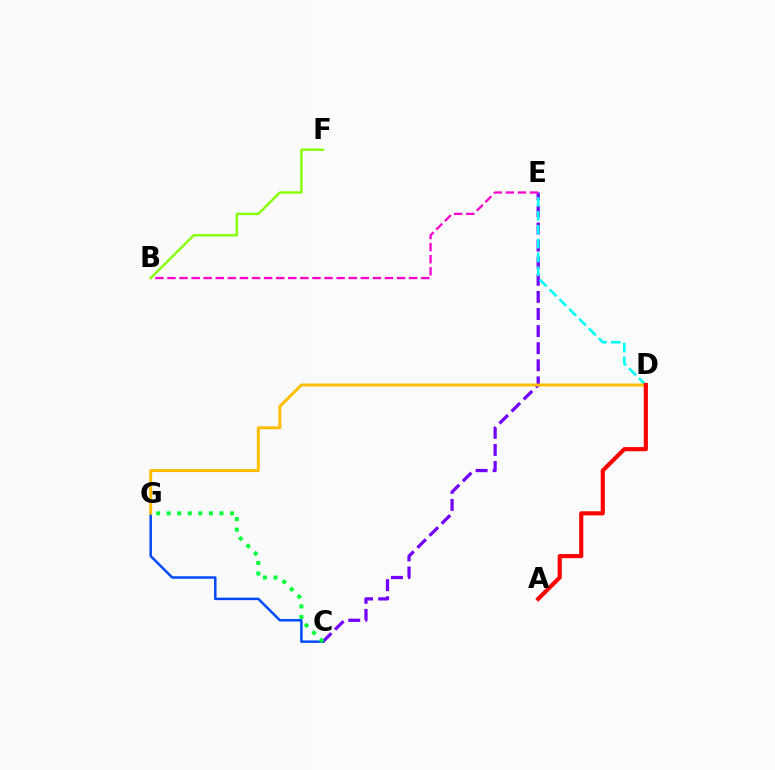{('C', 'E'): [{'color': '#7200ff', 'line_style': 'dashed', 'thickness': 2.32}], ('C', 'G'): [{'color': '#004bff', 'line_style': 'solid', 'thickness': 1.79}, {'color': '#00ff39', 'line_style': 'dotted', 'thickness': 2.87}], ('D', 'E'): [{'color': '#00fff6', 'line_style': 'dashed', 'thickness': 1.88}], ('D', 'G'): [{'color': '#ffbd00', 'line_style': 'solid', 'thickness': 2.13}], ('B', 'E'): [{'color': '#ff00cf', 'line_style': 'dashed', 'thickness': 1.64}], ('B', 'F'): [{'color': '#84ff00', 'line_style': 'solid', 'thickness': 1.7}], ('A', 'D'): [{'color': '#ff0000', 'line_style': 'solid', 'thickness': 2.98}]}